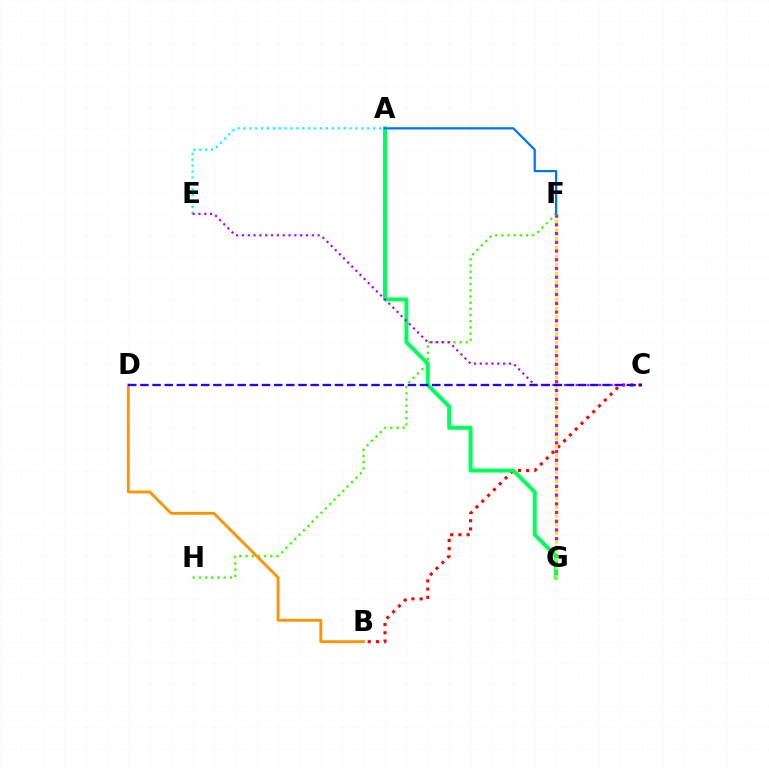{('A', 'E'): [{'color': '#00fff6', 'line_style': 'dotted', 'thickness': 1.6}], ('F', 'G'): [{'color': '#ff00ac', 'line_style': 'dotted', 'thickness': 2.37}, {'color': '#d1ff00', 'line_style': 'dotted', 'thickness': 2.36}], ('F', 'H'): [{'color': '#3dff00', 'line_style': 'dotted', 'thickness': 1.68}], ('B', 'C'): [{'color': '#ff0000', 'line_style': 'dotted', 'thickness': 2.23}], ('A', 'G'): [{'color': '#00ff5c', 'line_style': 'solid', 'thickness': 2.89}], ('C', 'E'): [{'color': '#b900ff', 'line_style': 'dotted', 'thickness': 1.58}], ('B', 'D'): [{'color': '#ff9400', 'line_style': 'solid', 'thickness': 2.06}], ('C', 'D'): [{'color': '#2500ff', 'line_style': 'dashed', 'thickness': 1.65}], ('A', 'F'): [{'color': '#0074ff', 'line_style': 'solid', 'thickness': 1.61}]}